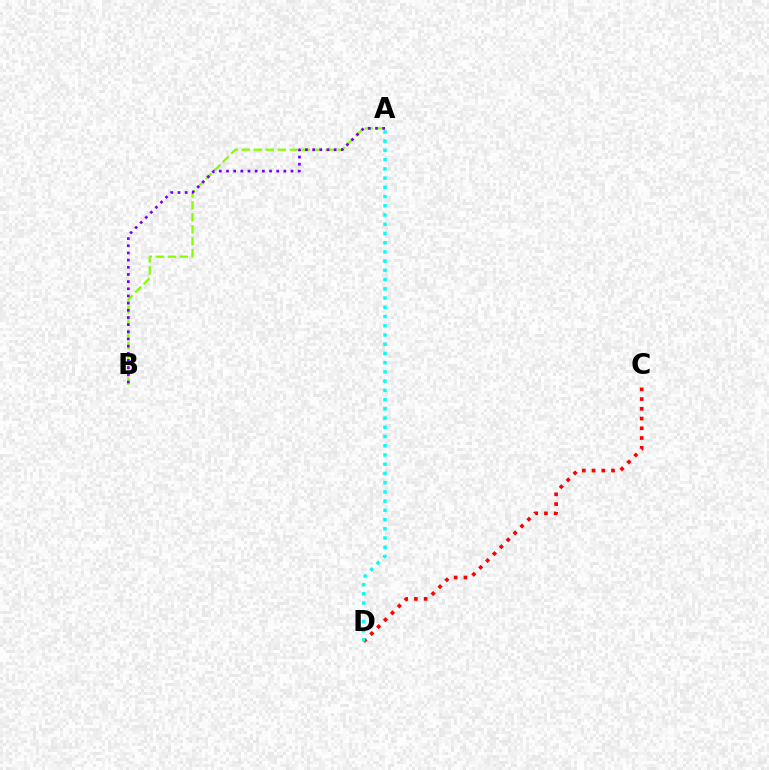{('C', 'D'): [{'color': '#ff0000', 'line_style': 'dotted', 'thickness': 2.64}], ('A', 'B'): [{'color': '#84ff00', 'line_style': 'dashed', 'thickness': 1.63}, {'color': '#7200ff', 'line_style': 'dotted', 'thickness': 1.95}], ('A', 'D'): [{'color': '#00fff6', 'line_style': 'dotted', 'thickness': 2.51}]}